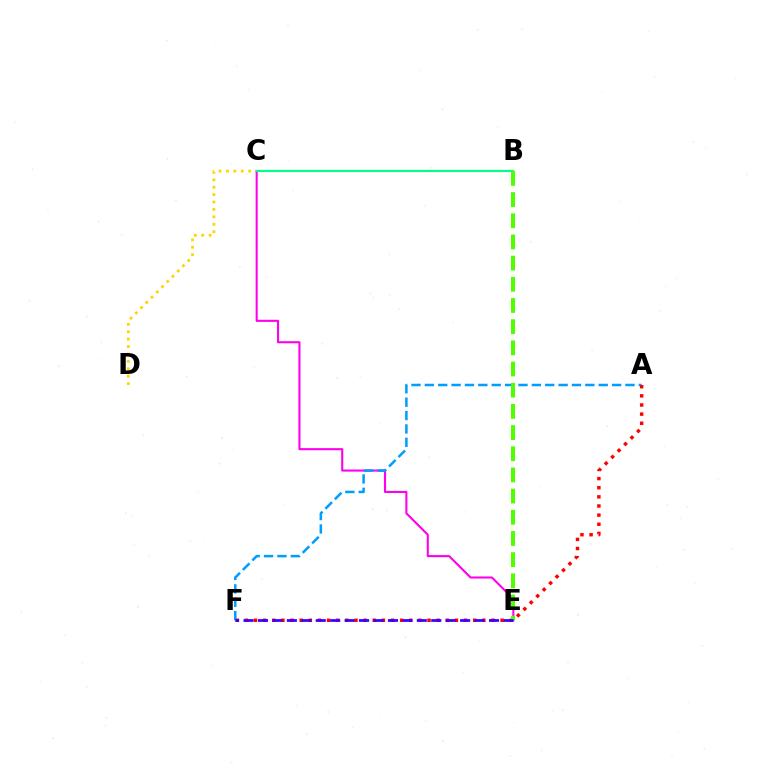{('C', 'D'): [{'color': '#ffd500', 'line_style': 'dotted', 'thickness': 2.01}], ('C', 'E'): [{'color': '#ff00ed', 'line_style': 'solid', 'thickness': 1.5}], ('B', 'C'): [{'color': '#00ff86', 'line_style': 'solid', 'thickness': 1.55}], ('A', 'F'): [{'color': '#009eff', 'line_style': 'dashed', 'thickness': 1.82}, {'color': '#ff0000', 'line_style': 'dotted', 'thickness': 2.48}], ('B', 'E'): [{'color': '#4fff00', 'line_style': 'dashed', 'thickness': 2.88}], ('E', 'F'): [{'color': '#3700ff', 'line_style': 'dashed', 'thickness': 1.96}]}